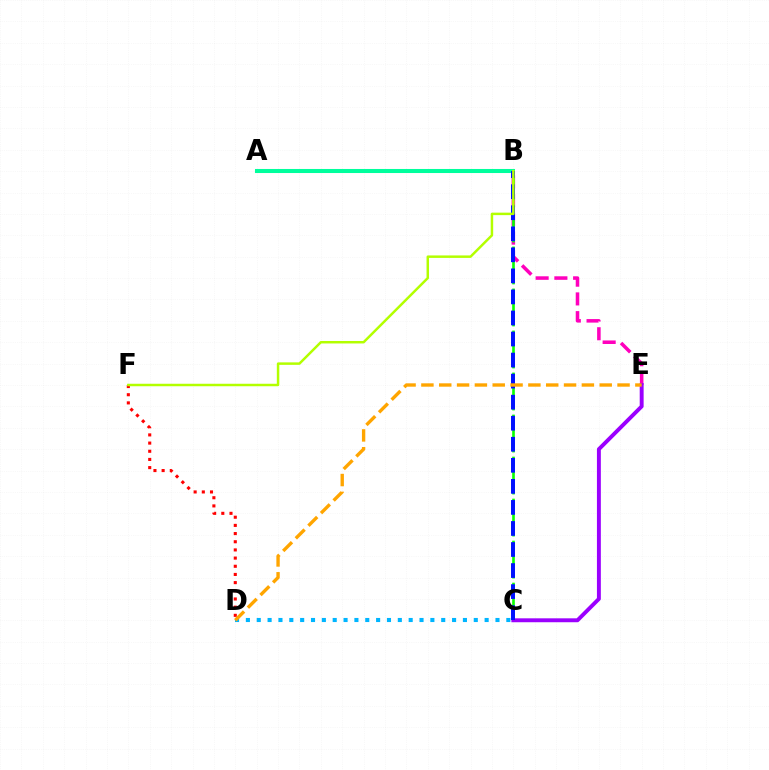{('C', 'D'): [{'color': '#00b5ff', 'line_style': 'dotted', 'thickness': 2.95}], ('B', 'E'): [{'color': '#ff00bd', 'line_style': 'dashed', 'thickness': 2.55}], ('B', 'C'): [{'color': '#08ff00', 'line_style': 'dashed', 'thickness': 1.9}, {'color': '#0010ff', 'line_style': 'dashed', 'thickness': 2.86}], ('C', 'E'): [{'color': '#9b00ff', 'line_style': 'solid', 'thickness': 2.82}], ('D', 'F'): [{'color': '#ff0000', 'line_style': 'dotted', 'thickness': 2.22}], ('A', 'B'): [{'color': '#00ff9d', 'line_style': 'solid', 'thickness': 2.92}], ('D', 'E'): [{'color': '#ffa500', 'line_style': 'dashed', 'thickness': 2.42}], ('B', 'F'): [{'color': '#b3ff00', 'line_style': 'solid', 'thickness': 1.78}]}